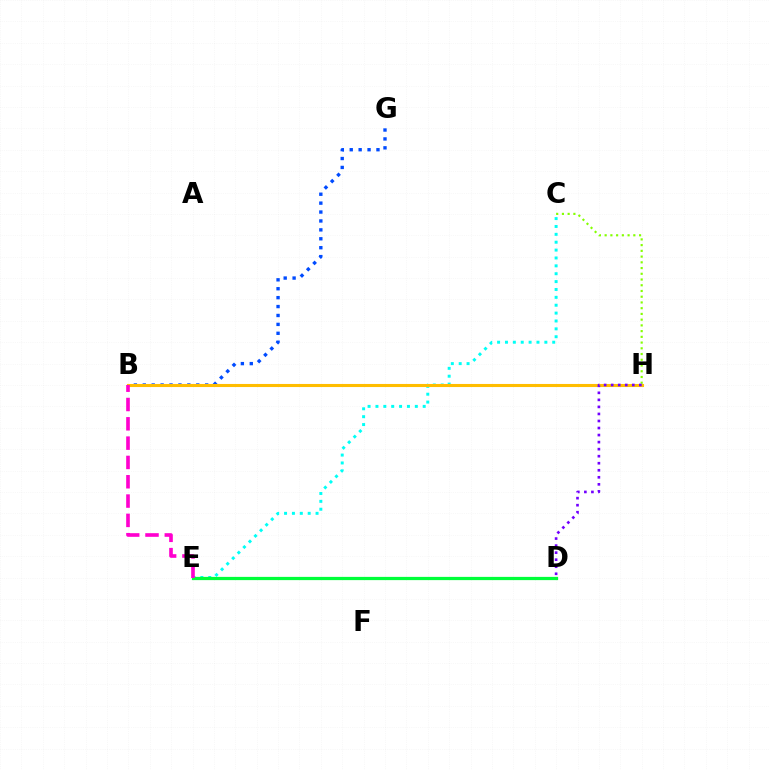{('D', 'E'): [{'color': '#ff0000', 'line_style': 'dashed', 'thickness': 1.94}, {'color': '#00ff39', 'line_style': 'solid', 'thickness': 2.33}], ('C', 'E'): [{'color': '#00fff6', 'line_style': 'dotted', 'thickness': 2.14}], ('B', 'G'): [{'color': '#004bff', 'line_style': 'dotted', 'thickness': 2.42}], ('B', 'H'): [{'color': '#ffbd00', 'line_style': 'solid', 'thickness': 2.22}], ('C', 'H'): [{'color': '#84ff00', 'line_style': 'dotted', 'thickness': 1.56}], ('D', 'H'): [{'color': '#7200ff', 'line_style': 'dotted', 'thickness': 1.91}], ('B', 'E'): [{'color': '#ff00cf', 'line_style': 'dashed', 'thickness': 2.62}]}